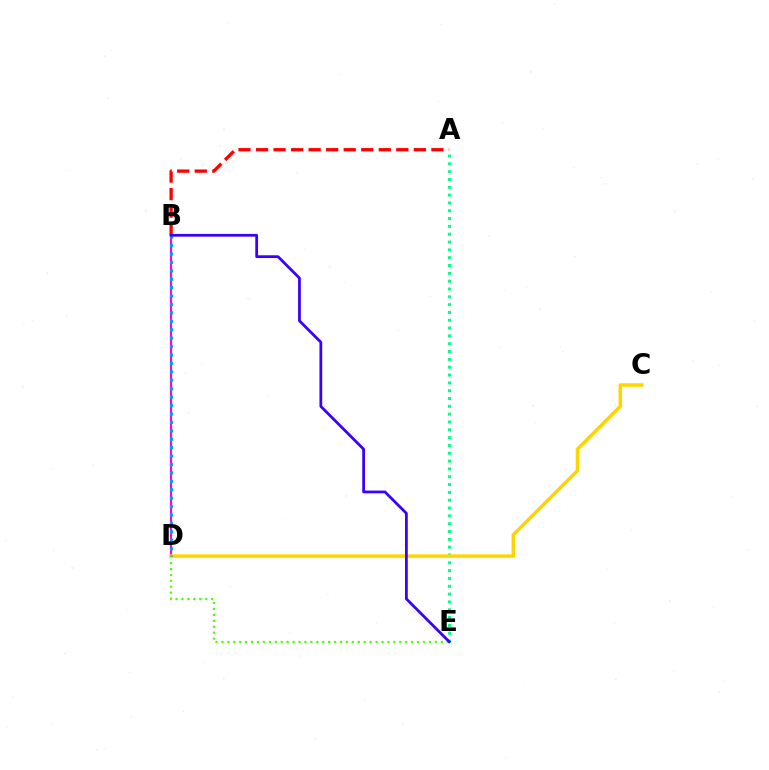{('D', 'E'): [{'color': '#4fff00', 'line_style': 'dotted', 'thickness': 1.61}], ('B', 'D'): [{'color': '#ff00ed', 'line_style': 'solid', 'thickness': 1.55}, {'color': '#009eff', 'line_style': 'dotted', 'thickness': 2.29}], ('A', 'E'): [{'color': '#00ff86', 'line_style': 'dotted', 'thickness': 2.13}], ('C', 'D'): [{'color': '#ffd500', 'line_style': 'solid', 'thickness': 2.54}], ('A', 'B'): [{'color': '#ff0000', 'line_style': 'dashed', 'thickness': 2.38}], ('B', 'E'): [{'color': '#3700ff', 'line_style': 'solid', 'thickness': 1.98}]}